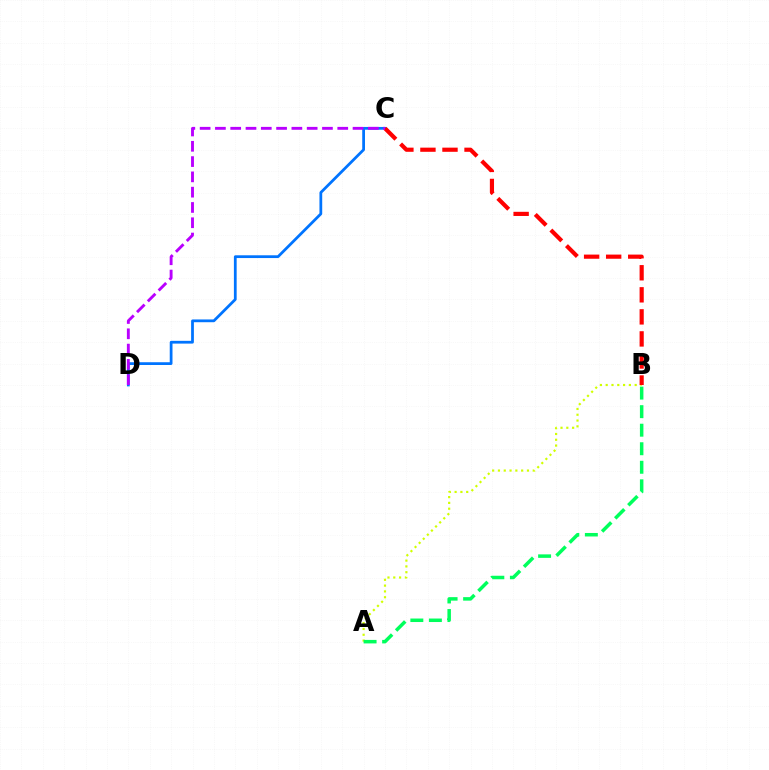{('C', 'D'): [{'color': '#0074ff', 'line_style': 'solid', 'thickness': 1.99}, {'color': '#b900ff', 'line_style': 'dashed', 'thickness': 2.08}], ('A', 'B'): [{'color': '#d1ff00', 'line_style': 'dotted', 'thickness': 1.58}, {'color': '#00ff5c', 'line_style': 'dashed', 'thickness': 2.52}], ('B', 'C'): [{'color': '#ff0000', 'line_style': 'dashed', 'thickness': 3.0}]}